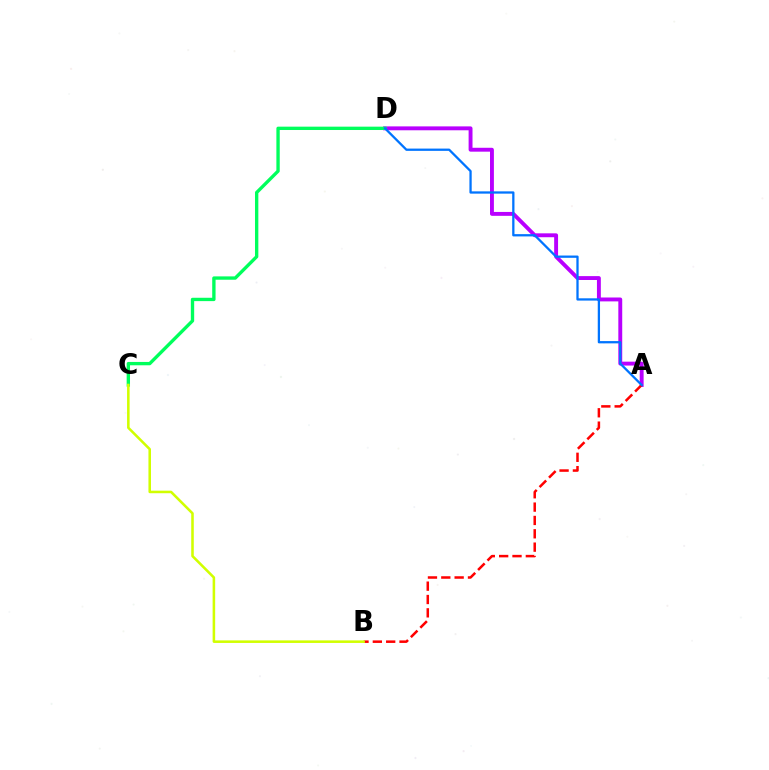{('A', 'D'): [{'color': '#b900ff', 'line_style': 'solid', 'thickness': 2.8}, {'color': '#0074ff', 'line_style': 'solid', 'thickness': 1.64}], ('C', 'D'): [{'color': '#00ff5c', 'line_style': 'solid', 'thickness': 2.41}], ('A', 'B'): [{'color': '#ff0000', 'line_style': 'dashed', 'thickness': 1.81}], ('B', 'C'): [{'color': '#d1ff00', 'line_style': 'solid', 'thickness': 1.84}]}